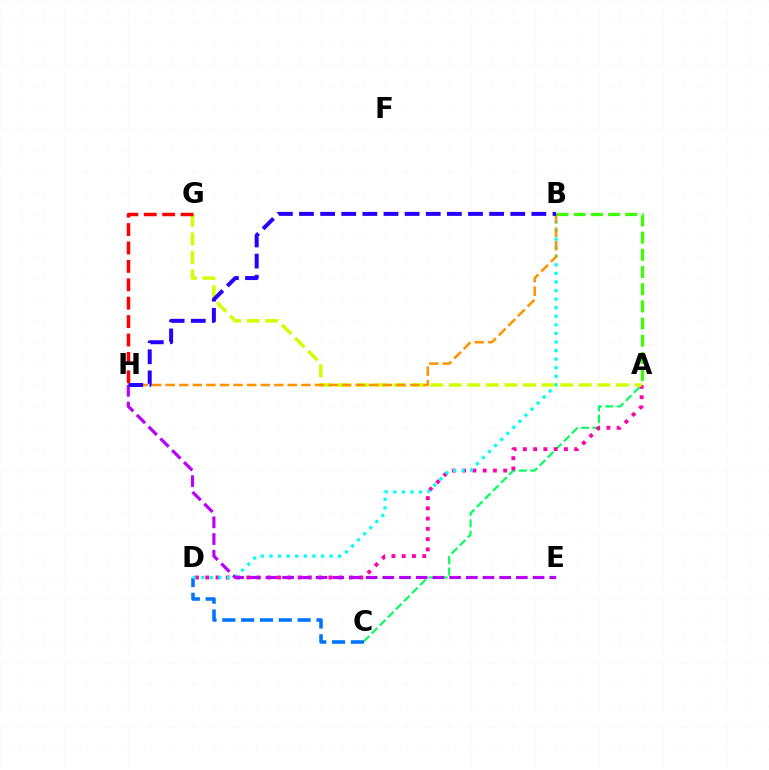{('A', 'C'): [{'color': '#00ff5c', 'line_style': 'dashed', 'thickness': 1.55}], ('A', 'D'): [{'color': '#ff00ac', 'line_style': 'dotted', 'thickness': 2.79}], ('C', 'D'): [{'color': '#0074ff', 'line_style': 'dashed', 'thickness': 2.56}], ('B', 'D'): [{'color': '#00fff6', 'line_style': 'dotted', 'thickness': 2.33}], ('A', 'B'): [{'color': '#3dff00', 'line_style': 'dashed', 'thickness': 2.34}], ('A', 'G'): [{'color': '#d1ff00', 'line_style': 'dashed', 'thickness': 2.52}], ('E', 'H'): [{'color': '#b900ff', 'line_style': 'dashed', 'thickness': 2.27}], ('G', 'H'): [{'color': '#ff0000', 'line_style': 'dashed', 'thickness': 2.5}], ('B', 'H'): [{'color': '#ff9400', 'line_style': 'dashed', 'thickness': 1.84}, {'color': '#2500ff', 'line_style': 'dashed', 'thickness': 2.87}]}